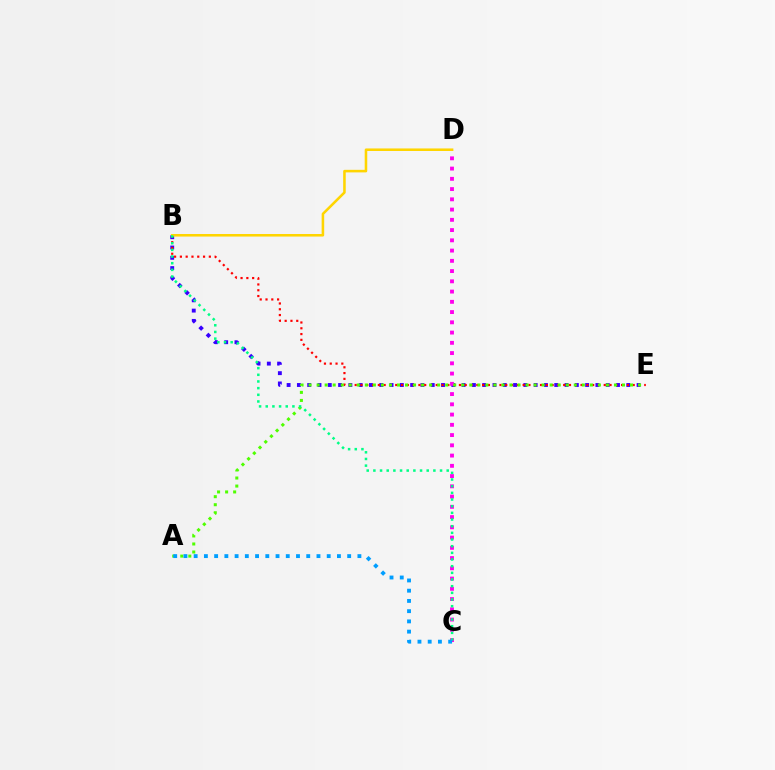{('B', 'E'): [{'color': '#3700ff', 'line_style': 'dotted', 'thickness': 2.8}, {'color': '#ff0000', 'line_style': 'dotted', 'thickness': 1.57}], ('C', 'D'): [{'color': '#ff00ed', 'line_style': 'dotted', 'thickness': 2.78}], ('B', 'D'): [{'color': '#ffd500', 'line_style': 'solid', 'thickness': 1.84}], ('A', 'E'): [{'color': '#4fff00', 'line_style': 'dotted', 'thickness': 2.18}], ('B', 'C'): [{'color': '#00ff86', 'line_style': 'dotted', 'thickness': 1.81}], ('A', 'C'): [{'color': '#009eff', 'line_style': 'dotted', 'thickness': 2.78}]}